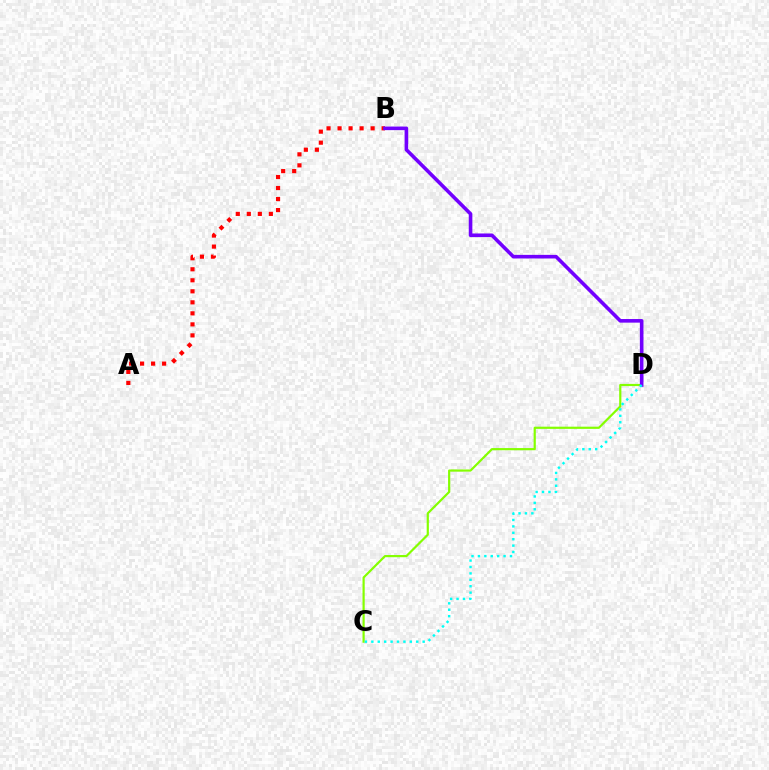{('A', 'B'): [{'color': '#ff0000', 'line_style': 'dotted', 'thickness': 2.99}], ('C', 'D'): [{'color': '#84ff00', 'line_style': 'solid', 'thickness': 1.58}, {'color': '#00fff6', 'line_style': 'dotted', 'thickness': 1.74}], ('B', 'D'): [{'color': '#7200ff', 'line_style': 'solid', 'thickness': 2.59}]}